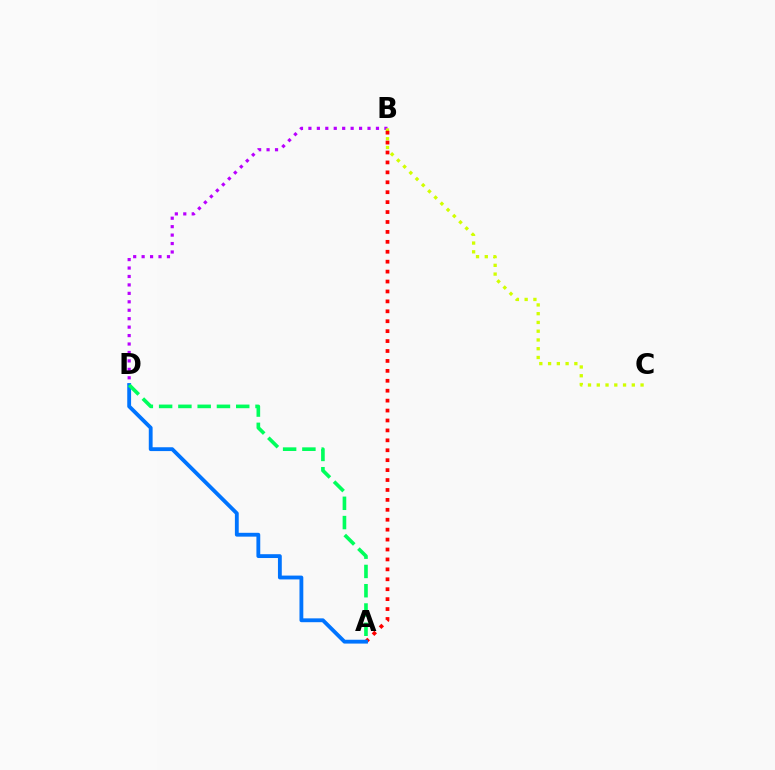{('B', 'D'): [{'color': '#b900ff', 'line_style': 'dotted', 'thickness': 2.29}], ('B', 'C'): [{'color': '#d1ff00', 'line_style': 'dotted', 'thickness': 2.38}], ('A', 'B'): [{'color': '#ff0000', 'line_style': 'dotted', 'thickness': 2.7}], ('A', 'D'): [{'color': '#0074ff', 'line_style': 'solid', 'thickness': 2.76}, {'color': '#00ff5c', 'line_style': 'dashed', 'thickness': 2.62}]}